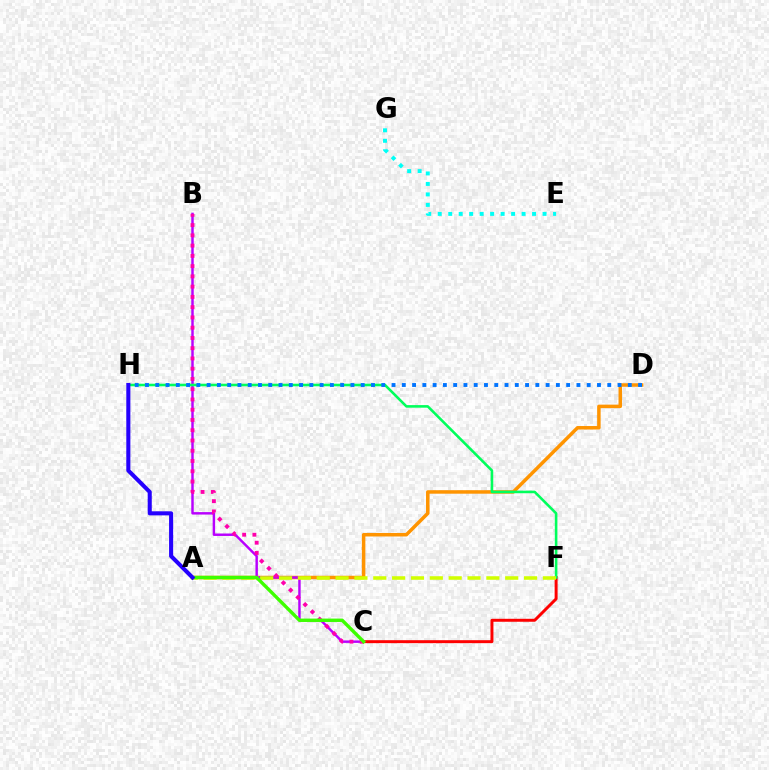{('A', 'D'): [{'color': '#ff9400', 'line_style': 'solid', 'thickness': 2.52}], ('B', 'C'): [{'color': '#b900ff', 'line_style': 'solid', 'thickness': 1.76}, {'color': '#ff00ac', 'line_style': 'dotted', 'thickness': 2.79}], ('C', 'F'): [{'color': '#ff0000', 'line_style': 'solid', 'thickness': 2.13}], ('E', 'G'): [{'color': '#00fff6', 'line_style': 'dotted', 'thickness': 2.85}], ('F', 'H'): [{'color': '#00ff5c', 'line_style': 'solid', 'thickness': 1.86}], ('D', 'H'): [{'color': '#0074ff', 'line_style': 'dotted', 'thickness': 2.79}], ('A', 'F'): [{'color': '#d1ff00', 'line_style': 'dashed', 'thickness': 2.56}], ('A', 'C'): [{'color': '#3dff00', 'line_style': 'solid', 'thickness': 2.44}], ('A', 'H'): [{'color': '#2500ff', 'line_style': 'solid', 'thickness': 2.93}]}